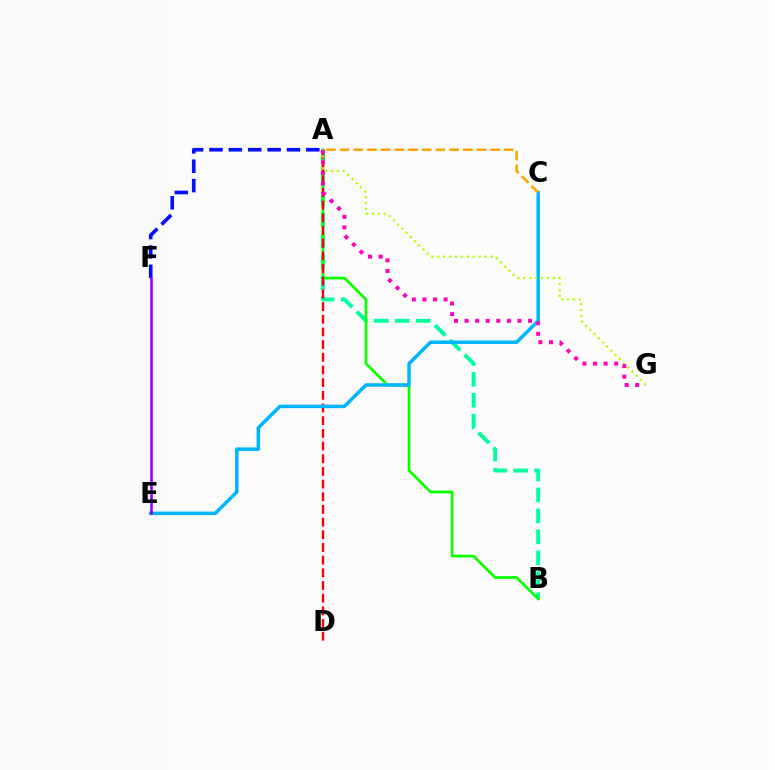{('A', 'B'): [{'color': '#00ff9d', 'line_style': 'dashed', 'thickness': 2.85}, {'color': '#08ff00', 'line_style': 'solid', 'thickness': 1.94}], ('A', 'F'): [{'color': '#0010ff', 'line_style': 'dashed', 'thickness': 2.63}], ('A', 'D'): [{'color': '#ff0000', 'line_style': 'dashed', 'thickness': 1.72}], ('C', 'E'): [{'color': '#00b5ff', 'line_style': 'solid', 'thickness': 2.52}], ('A', 'G'): [{'color': '#b3ff00', 'line_style': 'dotted', 'thickness': 1.61}, {'color': '#ff00bd', 'line_style': 'dotted', 'thickness': 2.87}], ('E', 'F'): [{'color': '#9b00ff', 'line_style': 'solid', 'thickness': 1.87}], ('A', 'C'): [{'color': '#ffa500', 'line_style': 'dashed', 'thickness': 1.86}]}